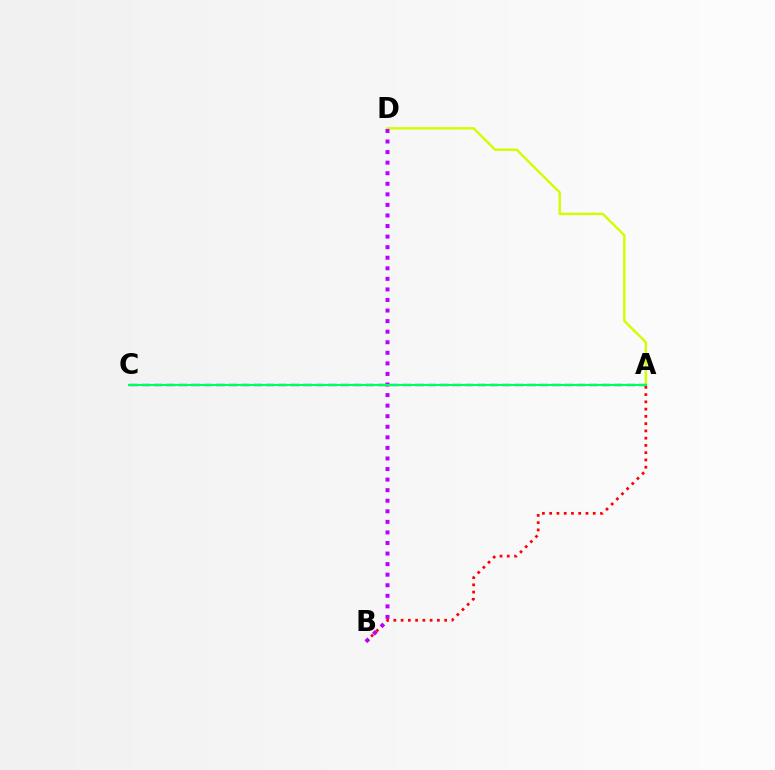{('A', 'D'): [{'color': '#d1ff00', 'line_style': 'solid', 'thickness': 1.75}], ('A', 'B'): [{'color': '#ff0000', 'line_style': 'dotted', 'thickness': 1.97}], ('B', 'D'): [{'color': '#b900ff', 'line_style': 'dotted', 'thickness': 2.87}], ('A', 'C'): [{'color': '#0074ff', 'line_style': 'dashed', 'thickness': 1.69}, {'color': '#00ff5c', 'line_style': 'solid', 'thickness': 1.51}]}